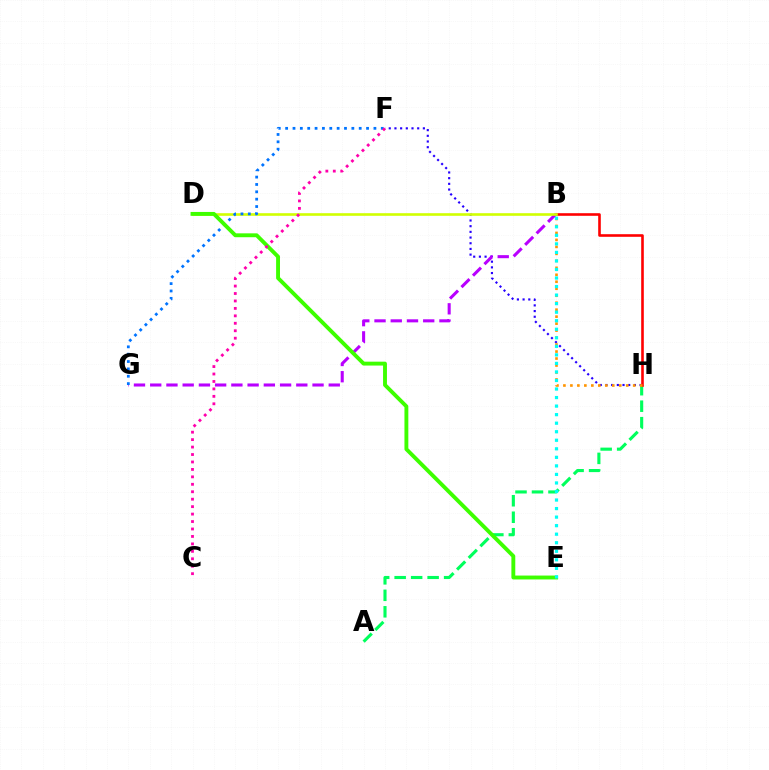{('A', 'H'): [{'color': '#00ff5c', 'line_style': 'dashed', 'thickness': 2.24}], ('F', 'H'): [{'color': '#2500ff', 'line_style': 'dotted', 'thickness': 1.55}], ('B', 'H'): [{'color': '#ff0000', 'line_style': 'solid', 'thickness': 1.88}, {'color': '#ff9400', 'line_style': 'dotted', 'thickness': 1.9}], ('B', 'G'): [{'color': '#b900ff', 'line_style': 'dashed', 'thickness': 2.21}], ('B', 'D'): [{'color': '#d1ff00', 'line_style': 'solid', 'thickness': 1.88}], ('F', 'G'): [{'color': '#0074ff', 'line_style': 'dotted', 'thickness': 2.0}], ('D', 'E'): [{'color': '#3dff00', 'line_style': 'solid', 'thickness': 2.8}], ('C', 'F'): [{'color': '#ff00ac', 'line_style': 'dotted', 'thickness': 2.02}], ('B', 'E'): [{'color': '#00fff6', 'line_style': 'dotted', 'thickness': 2.32}]}